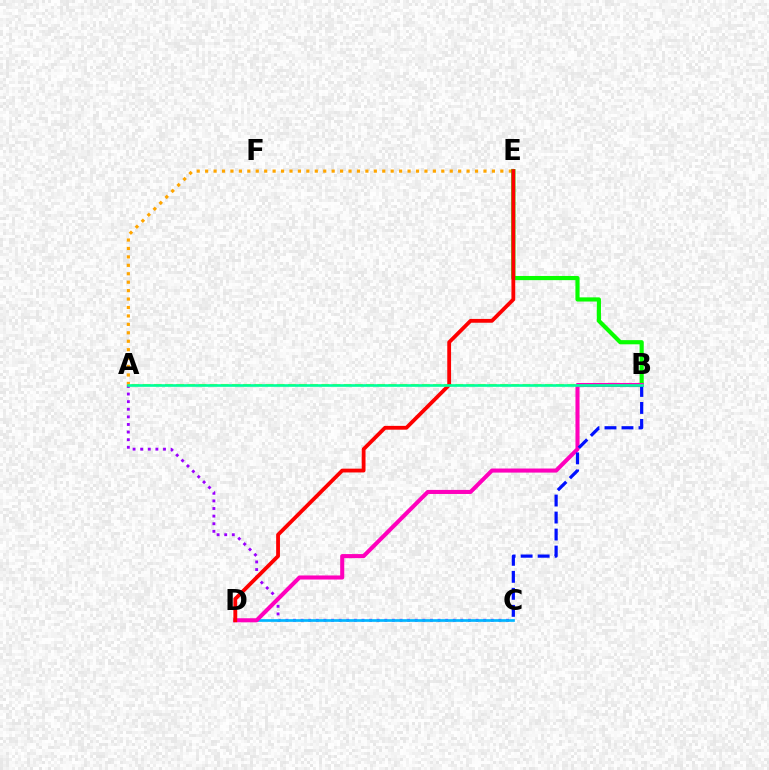{('A', 'B'): [{'color': '#b3ff00', 'line_style': 'dashed', 'thickness': 1.52}, {'color': '#00ff9d', 'line_style': 'solid', 'thickness': 1.9}], ('A', 'E'): [{'color': '#ffa500', 'line_style': 'dotted', 'thickness': 2.29}], ('B', 'E'): [{'color': '#08ff00', 'line_style': 'solid', 'thickness': 3.0}], ('A', 'C'): [{'color': '#9b00ff', 'line_style': 'dotted', 'thickness': 2.07}], ('C', 'D'): [{'color': '#00b5ff', 'line_style': 'solid', 'thickness': 1.93}], ('B', 'D'): [{'color': '#ff00bd', 'line_style': 'solid', 'thickness': 2.93}], ('D', 'E'): [{'color': '#ff0000', 'line_style': 'solid', 'thickness': 2.74}], ('B', 'C'): [{'color': '#0010ff', 'line_style': 'dashed', 'thickness': 2.31}]}